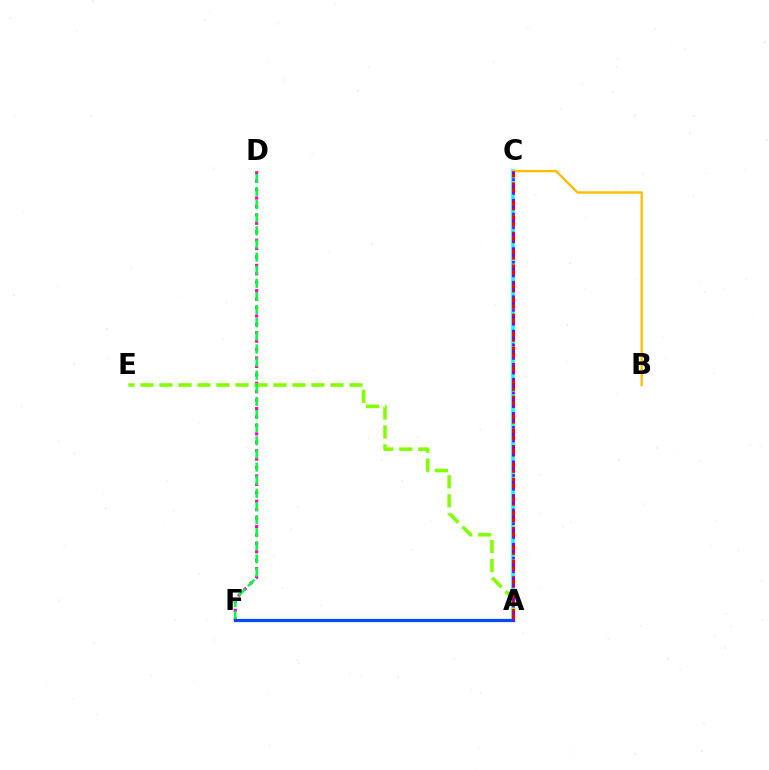{('D', 'F'): [{'color': '#ff00cf', 'line_style': 'dotted', 'thickness': 2.29}, {'color': '#00ff39', 'line_style': 'dashed', 'thickness': 1.78}], ('A', 'C'): [{'color': '#00fff6', 'line_style': 'solid', 'thickness': 2.53}, {'color': '#ff0000', 'line_style': 'dashed', 'thickness': 2.23}, {'color': '#7200ff', 'line_style': 'dotted', 'thickness': 1.87}], ('A', 'E'): [{'color': '#84ff00', 'line_style': 'dashed', 'thickness': 2.58}], ('B', 'C'): [{'color': '#ffbd00', 'line_style': 'solid', 'thickness': 1.71}], ('A', 'F'): [{'color': '#004bff', 'line_style': 'solid', 'thickness': 2.31}]}